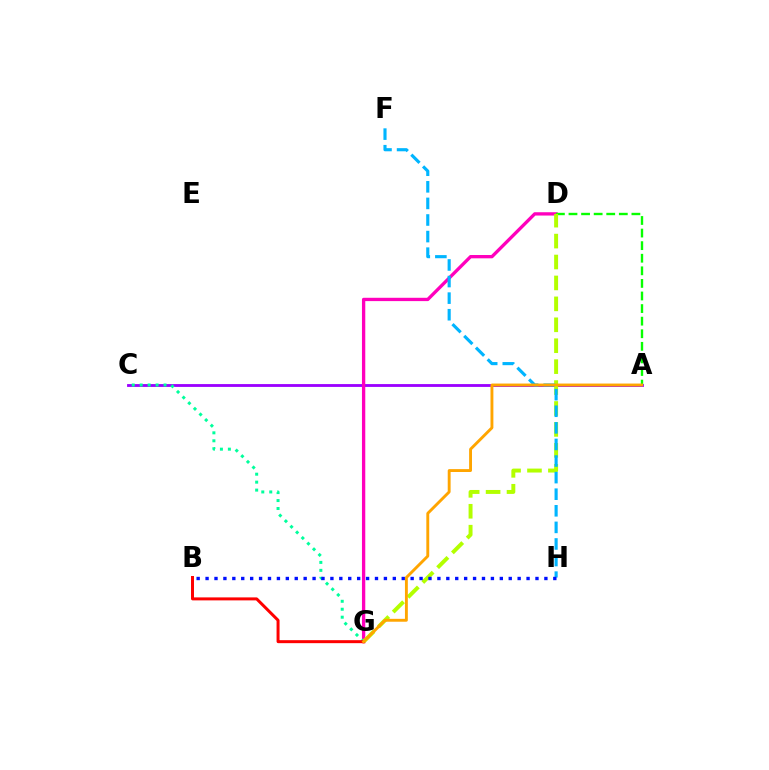{('A', 'C'): [{'color': '#9b00ff', 'line_style': 'solid', 'thickness': 2.04}], ('D', 'G'): [{'color': '#ff00bd', 'line_style': 'solid', 'thickness': 2.39}, {'color': '#b3ff00', 'line_style': 'dashed', 'thickness': 2.84}], ('A', 'D'): [{'color': '#08ff00', 'line_style': 'dashed', 'thickness': 1.71}], ('C', 'G'): [{'color': '#00ff9d', 'line_style': 'dotted', 'thickness': 2.16}], ('F', 'H'): [{'color': '#00b5ff', 'line_style': 'dashed', 'thickness': 2.25}], ('B', 'H'): [{'color': '#0010ff', 'line_style': 'dotted', 'thickness': 2.42}], ('B', 'G'): [{'color': '#ff0000', 'line_style': 'solid', 'thickness': 2.15}], ('A', 'G'): [{'color': '#ffa500', 'line_style': 'solid', 'thickness': 2.08}]}